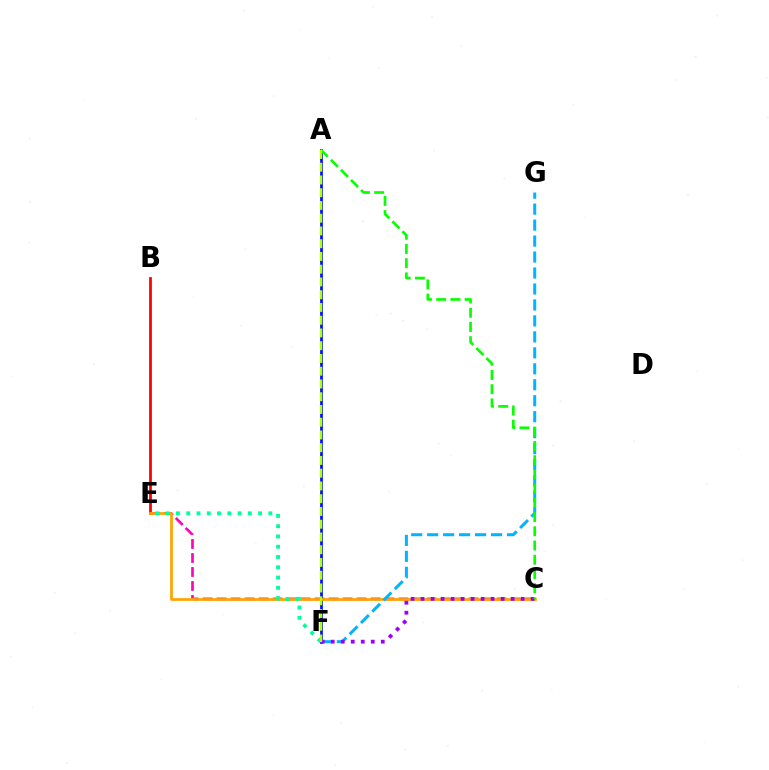{('C', 'E'): [{'color': '#ff00bd', 'line_style': 'dashed', 'thickness': 1.9}, {'color': '#ffa500', 'line_style': 'solid', 'thickness': 1.97}], ('B', 'E'): [{'color': '#ff0000', 'line_style': 'solid', 'thickness': 1.99}], ('A', 'F'): [{'color': '#0010ff', 'line_style': 'solid', 'thickness': 1.97}, {'color': '#b3ff00', 'line_style': 'dashed', 'thickness': 1.73}], ('E', 'F'): [{'color': '#00ff9d', 'line_style': 'dotted', 'thickness': 2.79}], ('F', 'G'): [{'color': '#00b5ff', 'line_style': 'dashed', 'thickness': 2.17}], ('C', 'F'): [{'color': '#9b00ff', 'line_style': 'dotted', 'thickness': 2.72}], ('A', 'C'): [{'color': '#08ff00', 'line_style': 'dashed', 'thickness': 1.93}]}